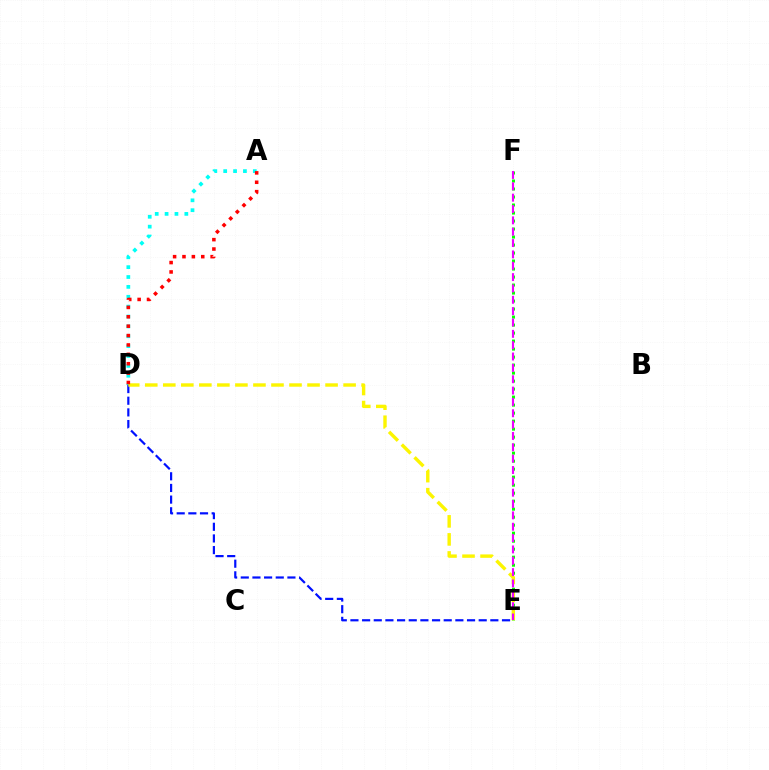{('A', 'D'): [{'color': '#00fff6', 'line_style': 'dotted', 'thickness': 2.68}, {'color': '#ff0000', 'line_style': 'dotted', 'thickness': 2.55}], ('D', 'E'): [{'color': '#0010ff', 'line_style': 'dashed', 'thickness': 1.58}, {'color': '#fcf500', 'line_style': 'dashed', 'thickness': 2.45}], ('E', 'F'): [{'color': '#08ff00', 'line_style': 'dotted', 'thickness': 2.17}, {'color': '#ee00ff', 'line_style': 'dashed', 'thickness': 1.54}]}